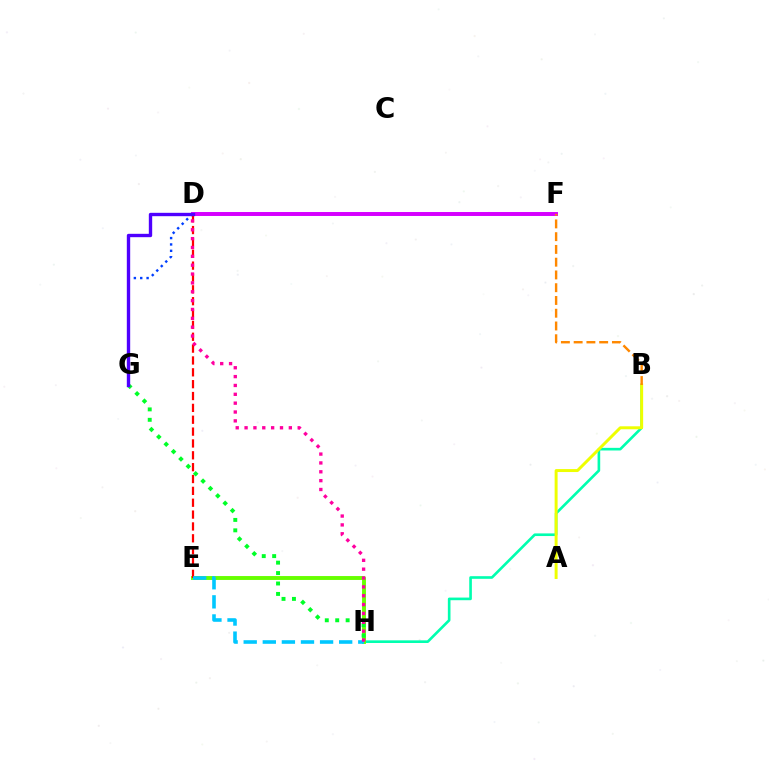{('B', 'H'): [{'color': '#00ffaf', 'line_style': 'solid', 'thickness': 1.9}], ('D', 'F'): [{'color': '#d600ff', 'line_style': 'solid', 'thickness': 2.85}], ('E', 'H'): [{'color': '#66ff00', 'line_style': 'solid', 'thickness': 2.81}, {'color': '#00c7ff', 'line_style': 'dashed', 'thickness': 2.59}], ('D', 'E'): [{'color': '#ff0000', 'line_style': 'dashed', 'thickness': 1.61}], ('D', 'G'): [{'color': '#003fff', 'line_style': 'dotted', 'thickness': 1.73}, {'color': '#4f00ff', 'line_style': 'solid', 'thickness': 2.42}], ('G', 'H'): [{'color': '#00ff27', 'line_style': 'dotted', 'thickness': 2.83}], ('A', 'B'): [{'color': '#eeff00', 'line_style': 'solid', 'thickness': 2.13}], ('B', 'F'): [{'color': '#ff8800', 'line_style': 'dashed', 'thickness': 1.73}], ('D', 'H'): [{'color': '#ff00a0', 'line_style': 'dotted', 'thickness': 2.41}]}